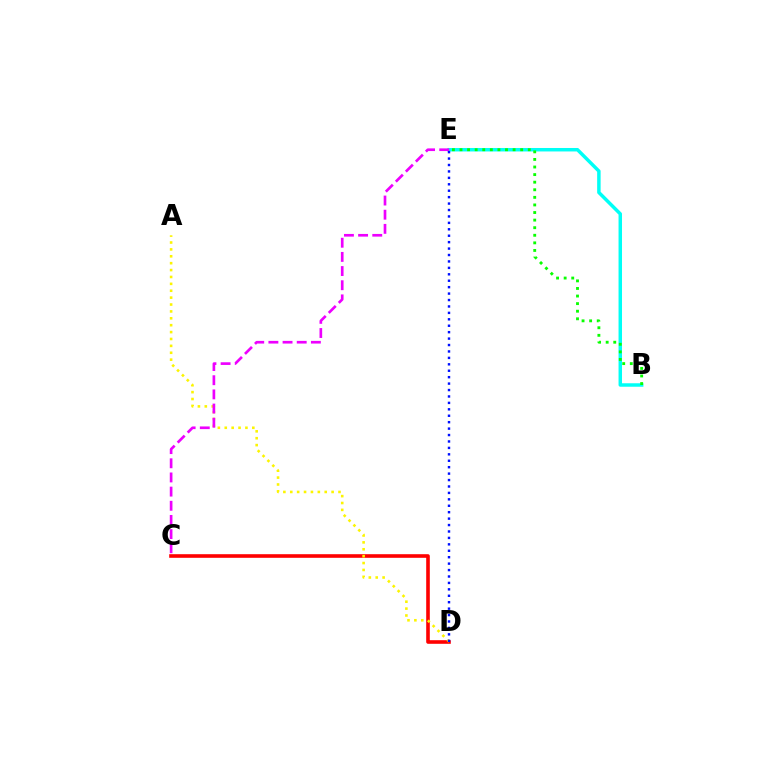{('C', 'D'): [{'color': '#ff0000', 'line_style': 'solid', 'thickness': 2.6}], ('B', 'E'): [{'color': '#00fff6', 'line_style': 'solid', 'thickness': 2.5}, {'color': '#08ff00', 'line_style': 'dotted', 'thickness': 2.06}], ('A', 'D'): [{'color': '#fcf500', 'line_style': 'dotted', 'thickness': 1.87}], ('C', 'E'): [{'color': '#ee00ff', 'line_style': 'dashed', 'thickness': 1.92}], ('D', 'E'): [{'color': '#0010ff', 'line_style': 'dotted', 'thickness': 1.75}]}